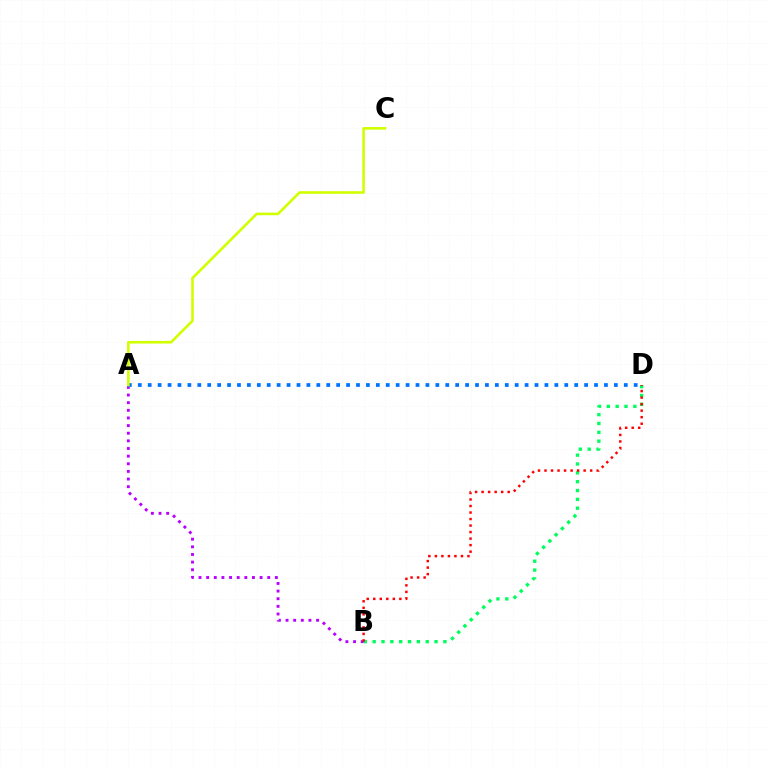{('B', 'D'): [{'color': '#00ff5c', 'line_style': 'dotted', 'thickness': 2.4}, {'color': '#ff0000', 'line_style': 'dotted', 'thickness': 1.77}], ('A', 'B'): [{'color': '#b900ff', 'line_style': 'dotted', 'thickness': 2.07}], ('A', 'D'): [{'color': '#0074ff', 'line_style': 'dotted', 'thickness': 2.69}], ('A', 'C'): [{'color': '#d1ff00', 'line_style': 'solid', 'thickness': 1.89}]}